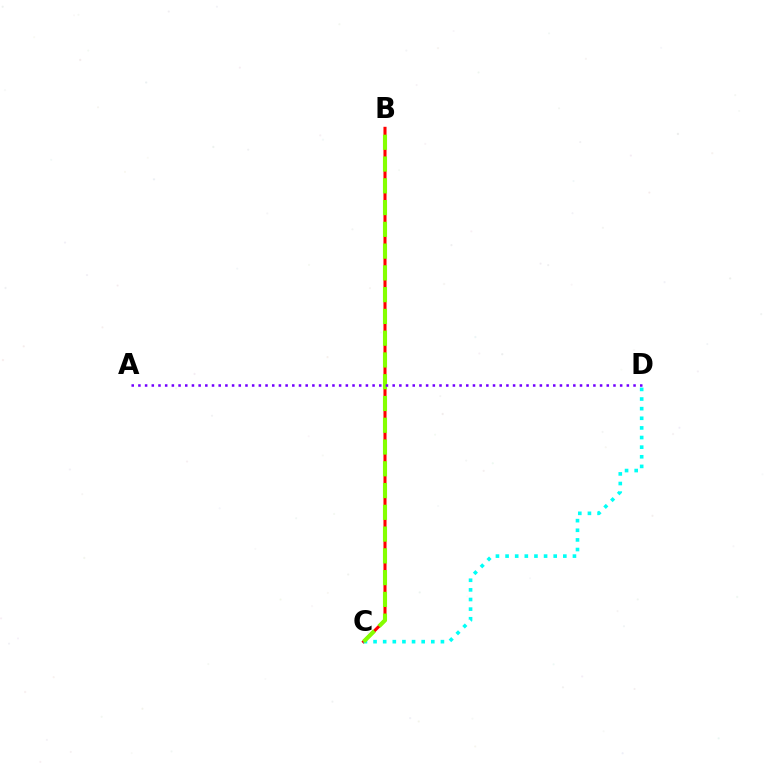{('B', 'C'): [{'color': '#ff0000', 'line_style': 'solid', 'thickness': 2.21}, {'color': '#84ff00', 'line_style': 'dashed', 'thickness': 2.96}], ('C', 'D'): [{'color': '#00fff6', 'line_style': 'dotted', 'thickness': 2.62}], ('A', 'D'): [{'color': '#7200ff', 'line_style': 'dotted', 'thickness': 1.82}]}